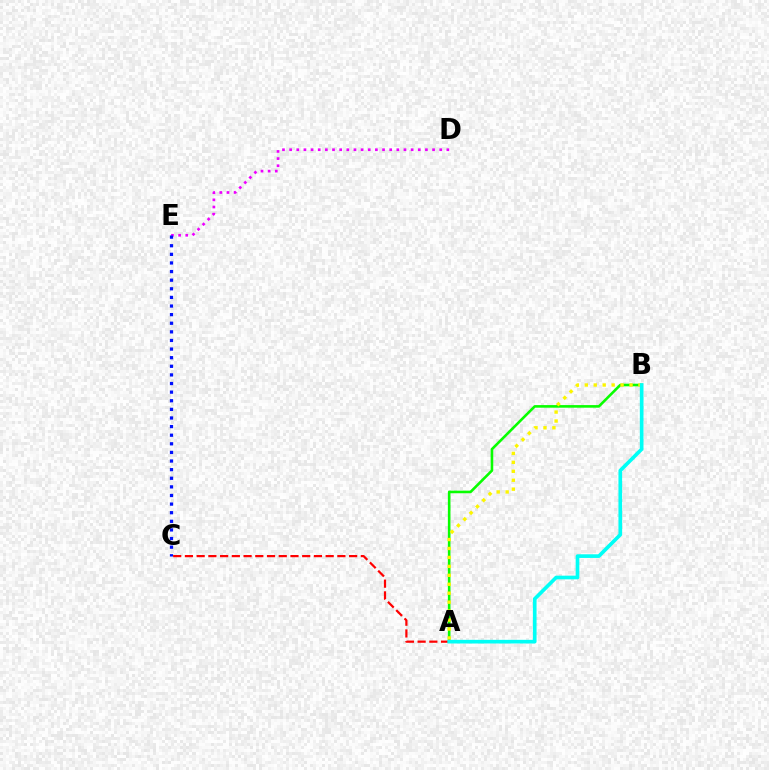{('A', 'B'): [{'color': '#08ff00', 'line_style': 'solid', 'thickness': 1.88}, {'color': '#fcf500', 'line_style': 'dotted', 'thickness': 2.43}, {'color': '#00fff6', 'line_style': 'solid', 'thickness': 2.64}], ('D', 'E'): [{'color': '#ee00ff', 'line_style': 'dotted', 'thickness': 1.94}], ('C', 'E'): [{'color': '#0010ff', 'line_style': 'dotted', 'thickness': 2.34}], ('A', 'C'): [{'color': '#ff0000', 'line_style': 'dashed', 'thickness': 1.59}]}